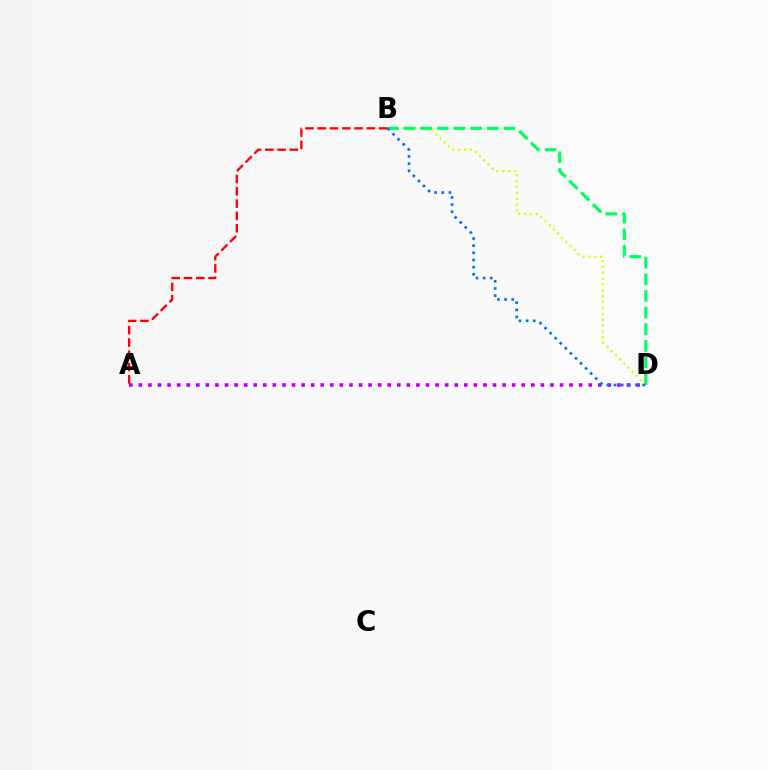{('A', 'B'): [{'color': '#ff0000', 'line_style': 'dashed', 'thickness': 1.67}], ('B', 'D'): [{'color': '#d1ff00', 'line_style': 'dotted', 'thickness': 1.59}, {'color': '#00ff5c', 'line_style': 'dashed', 'thickness': 2.26}, {'color': '#0074ff', 'line_style': 'dotted', 'thickness': 1.94}], ('A', 'D'): [{'color': '#b900ff', 'line_style': 'dotted', 'thickness': 2.6}]}